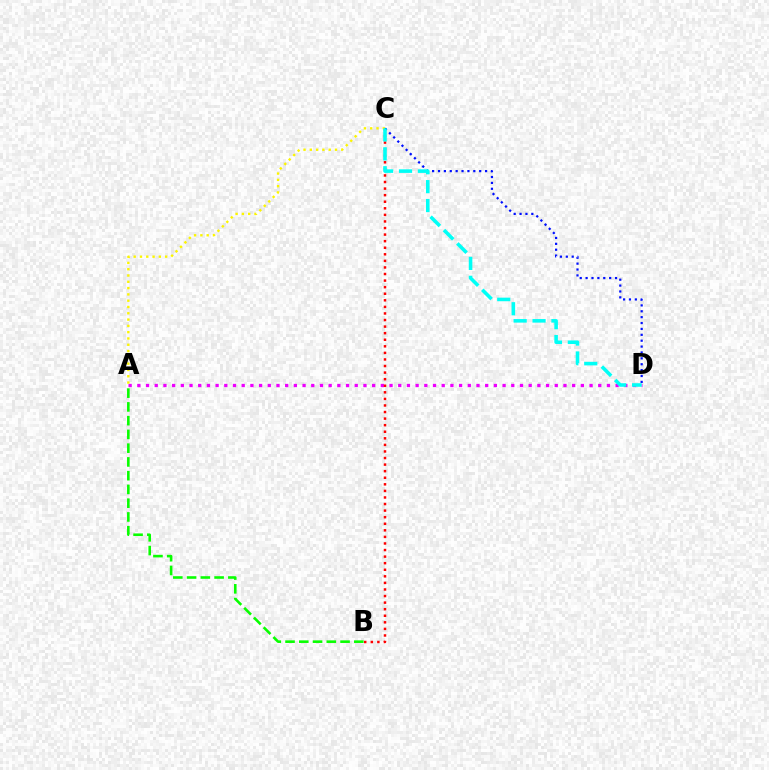{('A', 'D'): [{'color': '#ee00ff', 'line_style': 'dotted', 'thickness': 2.36}], ('B', 'C'): [{'color': '#ff0000', 'line_style': 'dotted', 'thickness': 1.79}], ('A', 'C'): [{'color': '#fcf500', 'line_style': 'dotted', 'thickness': 1.71}], ('C', 'D'): [{'color': '#0010ff', 'line_style': 'dotted', 'thickness': 1.6}, {'color': '#00fff6', 'line_style': 'dashed', 'thickness': 2.57}], ('A', 'B'): [{'color': '#08ff00', 'line_style': 'dashed', 'thickness': 1.87}]}